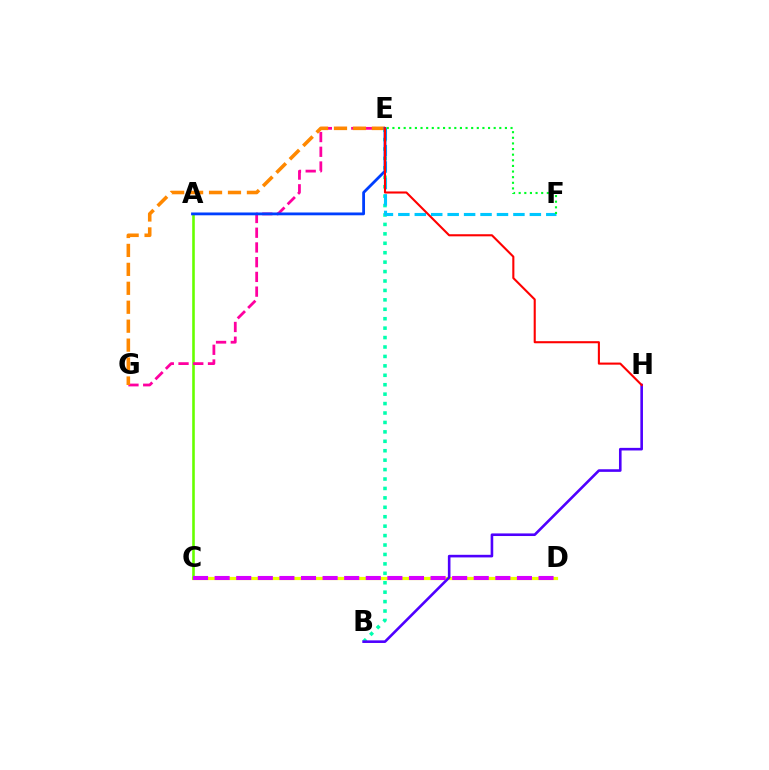{('B', 'E'): [{'color': '#00ffaf', 'line_style': 'dotted', 'thickness': 2.56}], ('C', 'D'): [{'color': '#eeff00', 'line_style': 'solid', 'thickness': 2.3}, {'color': '#d600ff', 'line_style': 'dashed', 'thickness': 2.93}], ('B', 'H'): [{'color': '#4f00ff', 'line_style': 'solid', 'thickness': 1.88}], ('E', 'F'): [{'color': '#00c7ff', 'line_style': 'dashed', 'thickness': 2.23}, {'color': '#00ff27', 'line_style': 'dotted', 'thickness': 1.53}], ('A', 'C'): [{'color': '#66ff00', 'line_style': 'solid', 'thickness': 1.87}], ('E', 'G'): [{'color': '#ff00a0', 'line_style': 'dashed', 'thickness': 2.0}, {'color': '#ff8800', 'line_style': 'dashed', 'thickness': 2.57}], ('A', 'E'): [{'color': '#003fff', 'line_style': 'solid', 'thickness': 2.02}], ('E', 'H'): [{'color': '#ff0000', 'line_style': 'solid', 'thickness': 1.51}]}